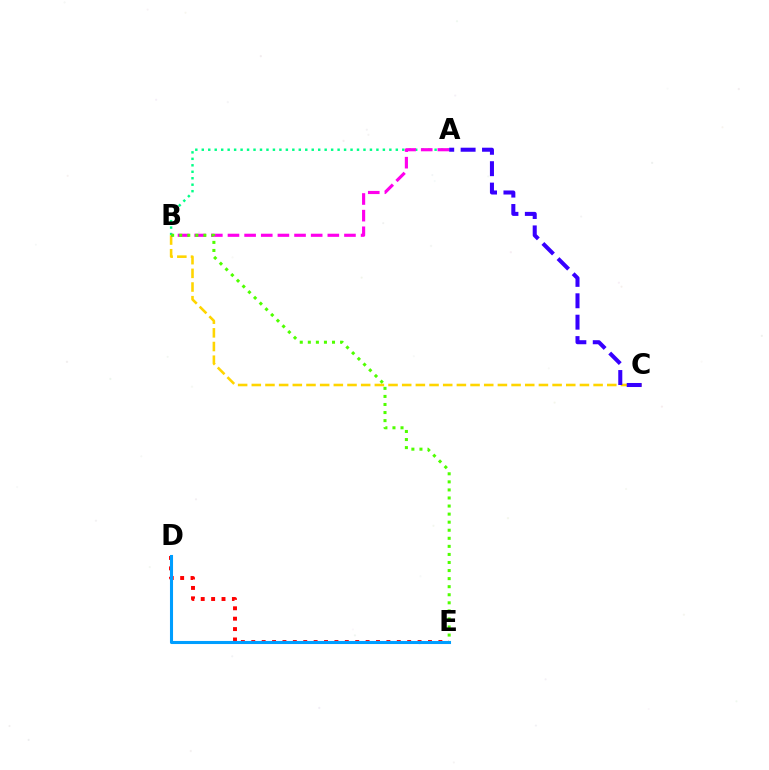{('D', 'E'): [{'color': '#ff0000', 'line_style': 'dotted', 'thickness': 2.82}, {'color': '#009eff', 'line_style': 'solid', 'thickness': 2.21}], ('A', 'B'): [{'color': '#00ff86', 'line_style': 'dotted', 'thickness': 1.76}, {'color': '#ff00ed', 'line_style': 'dashed', 'thickness': 2.26}], ('B', 'C'): [{'color': '#ffd500', 'line_style': 'dashed', 'thickness': 1.86}], ('A', 'C'): [{'color': '#3700ff', 'line_style': 'dashed', 'thickness': 2.91}], ('B', 'E'): [{'color': '#4fff00', 'line_style': 'dotted', 'thickness': 2.19}]}